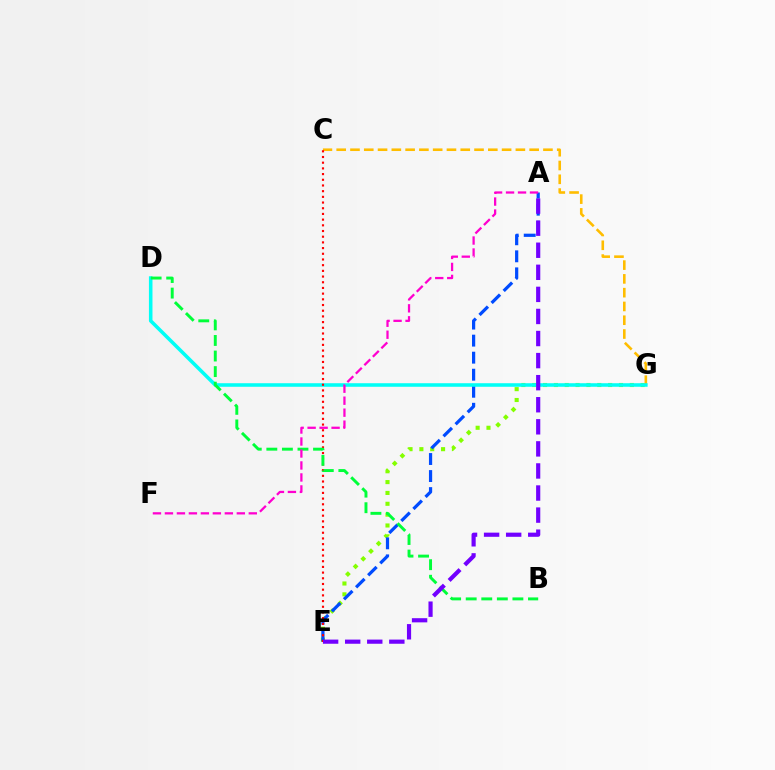{('E', 'G'): [{'color': '#84ff00', 'line_style': 'dotted', 'thickness': 2.95}], ('A', 'E'): [{'color': '#004bff', 'line_style': 'dashed', 'thickness': 2.31}, {'color': '#7200ff', 'line_style': 'dashed', 'thickness': 3.0}], ('C', 'G'): [{'color': '#ffbd00', 'line_style': 'dashed', 'thickness': 1.87}], ('D', 'G'): [{'color': '#00fff6', 'line_style': 'solid', 'thickness': 2.56}], ('C', 'E'): [{'color': '#ff0000', 'line_style': 'dotted', 'thickness': 1.55}], ('B', 'D'): [{'color': '#00ff39', 'line_style': 'dashed', 'thickness': 2.12}], ('A', 'F'): [{'color': '#ff00cf', 'line_style': 'dashed', 'thickness': 1.63}]}